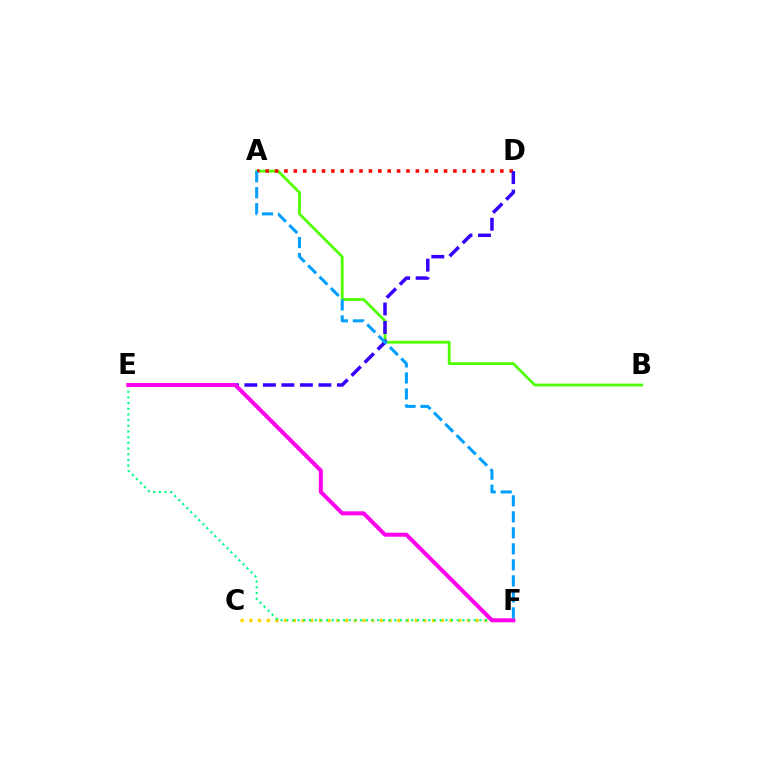{('C', 'F'): [{'color': '#ffd500', 'line_style': 'dotted', 'thickness': 2.36}], ('E', 'F'): [{'color': '#00ff86', 'line_style': 'dotted', 'thickness': 1.54}, {'color': '#ff00ed', 'line_style': 'solid', 'thickness': 2.88}], ('A', 'B'): [{'color': '#4fff00', 'line_style': 'solid', 'thickness': 1.99}], ('A', 'D'): [{'color': '#ff0000', 'line_style': 'dotted', 'thickness': 2.55}], ('D', 'E'): [{'color': '#3700ff', 'line_style': 'dashed', 'thickness': 2.51}], ('A', 'F'): [{'color': '#009eff', 'line_style': 'dashed', 'thickness': 2.18}]}